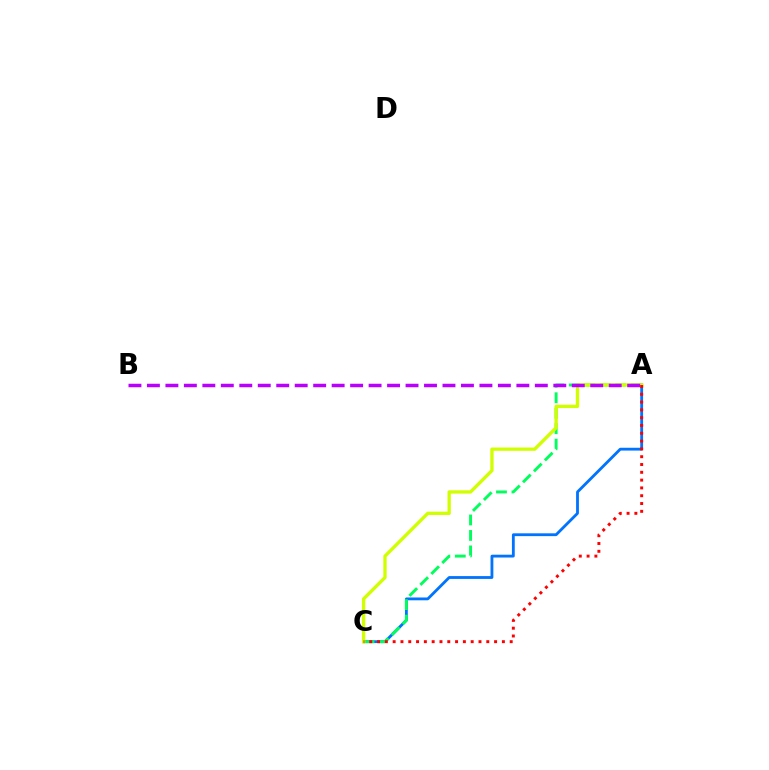{('A', 'C'): [{'color': '#0074ff', 'line_style': 'solid', 'thickness': 2.03}, {'color': '#00ff5c', 'line_style': 'dashed', 'thickness': 2.1}, {'color': '#d1ff00', 'line_style': 'solid', 'thickness': 2.39}, {'color': '#ff0000', 'line_style': 'dotted', 'thickness': 2.12}], ('A', 'B'): [{'color': '#b900ff', 'line_style': 'dashed', 'thickness': 2.51}]}